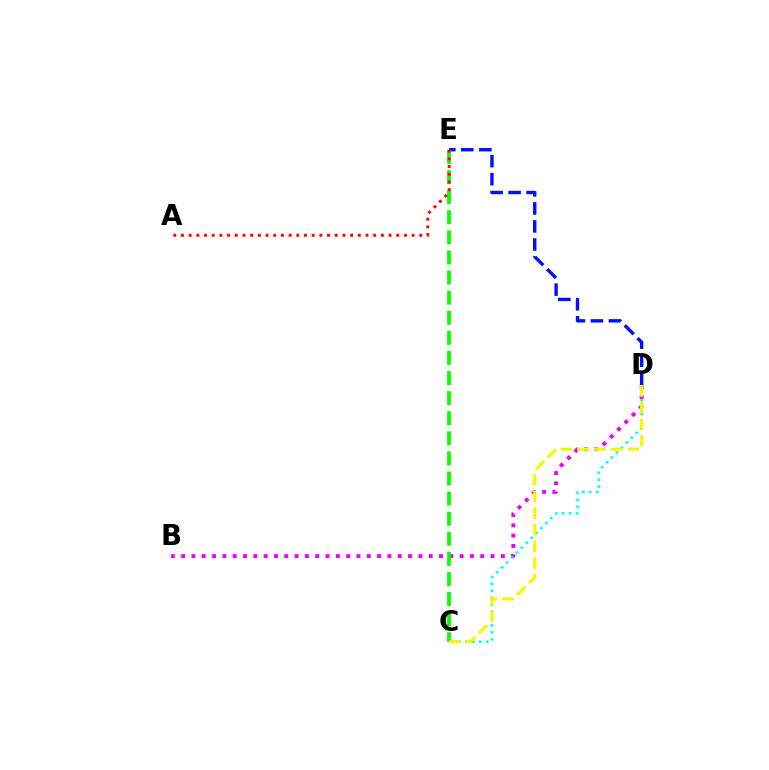{('D', 'E'): [{'color': '#0010ff', 'line_style': 'dashed', 'thickness': 2.45}], ('B', 'D'): [{'color': '#ee00ff', 'line_style': 'dotted', 'thickness': 2.8}], ('C', 'D'): [{'color': '#00fff6', 'line_style': 'dotted', 'thickness': 1.89}, {'color': '#fcf500', 'line_style': 'dashed', 'thickness': 2.26}], ('C', 'E'): [{'color': '#08ff00', 'line_style': 'dashed', 'thickness': 2.73}], ('A', 'E'): [{'color': '#ff0000', 'line_style': 'dotted', 'thickness': 2.09}]}